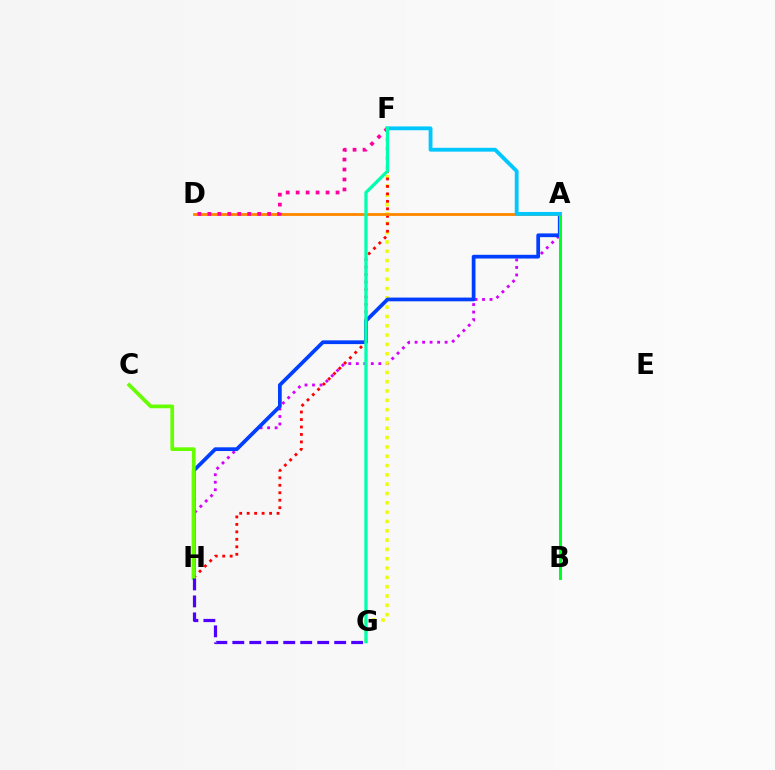{('A', 'H'): [{'color': '#d600ff', 'line_style': 'dotted', 'thickness': 2.04}, {'color': '#003fff', 'line_style': 'solid', 'thickness': 2.69}], ('F', 'G'): [{'color': '#eeff00', 'line_style': 'dotted', 'thickness': 2.53}, {'color': '#00ffaf', 'line_style': 'solid', 'thickness': 2.35}], ('A', 'B'): [{'color': '#00ff27', 'line_style': 'solid', 'thickness': 2.2}], ('F', 'H'): [{'color': '#ff0000', 'line_style': 'dotted', 'thickness': 2.03}], ('A', 'D'): [{'color': '#ff8800', 'line_style': 'solid', 'thickness': 2.04}], ('D', 'F'): [{'color': '#ff00a0', 'line_style': 'dotted', 'thickness': 2.71}], ('C', 'H'): [{'color': '#66ff00', 'line_style': 'solid', 'thickness': 2.67}], ('A', 'F'): [{'color': '#00c7ff', 'line_style': 'solid', 'thickness': 2.76}], ('G', 'H'): [{'color': '#4f00ff', 'line_style': 'dashed', 'thickness': 2.31}]}